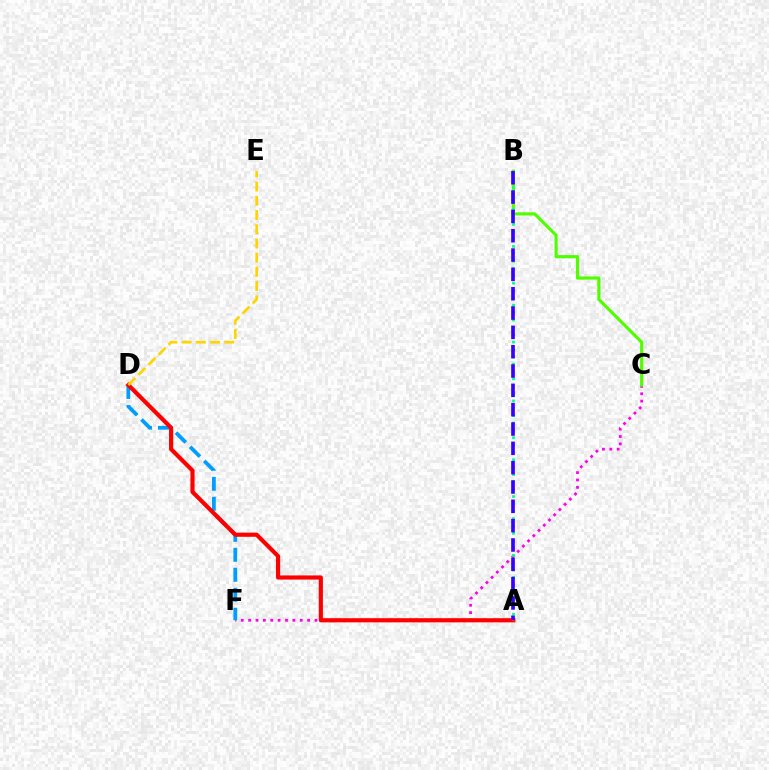{('C', 'F'): [{'color': '#ff00ed', 'line_style': 'dotted', 'thickness': 2.0}], ('D', 'F'): [{'color': '#009eff', 'line_style': 'dashed', 'thickness': 2.71}], ('A', 'D'): [{'color': '#ff0000', 'line_style': 'solid', 'thickness': 2.99}], ('D', 'E'): [{'color': '#ffd500', 'line_style': 'dashed', 'thickness': 1.93}], ('B', 'C'): [{'color': '#4fff00', 'line_style': 'solid', 'thickness': 2.27}], ('A', 'B'): [{'color': '#00ff86', 'line_style': 'dotted', 'thickness': 2.0}, {'color': '#3700ff', 'line_style': 'dashed', 'thickness': 2.63}]}